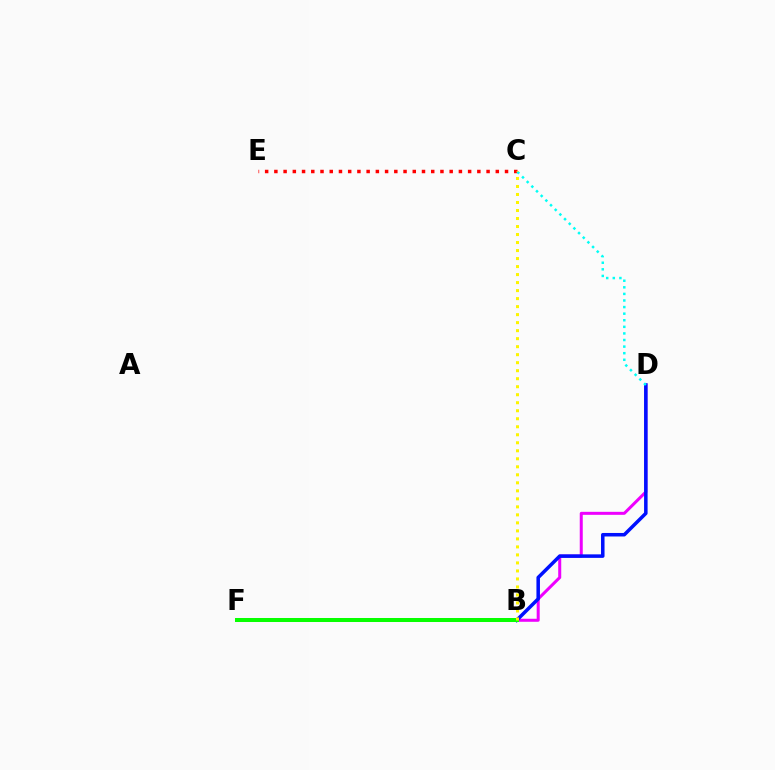{('C', 'E'): [{'color': '#ff0000', 'line_style': 'dotted', 'thickness': 2.51}], ('B', 'D'): [{'color': '#ee00ff', 'line_style': 'solid', 'thickness': 2.17}, {'color': '#0010ff', 'line_style': 'solid', 'thickness': 2.53}], ('C', 'D'): [{'color': '#00fff6', 'line_style': 'dotted', 'thickness': 1.79}], ('B', 'F'): [{'color': '#08ff00', 'line_style': 'solid', 'thickness': 2.88}], ('B', 'C'): [{'color': '#fcf500', 'line_style': 'dotted', 'thickness': 2.18}]}